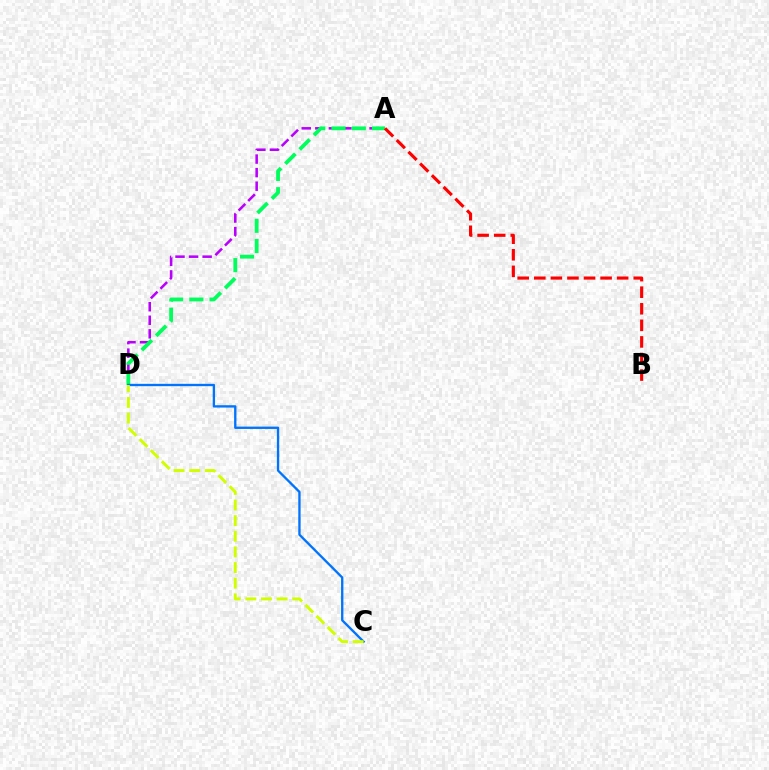{('A', 'D'): [{'color': '#b900ff', 'line_style': 'dashed', 'thickness': 1.84}, {'color': '#00ff5c', 'line_style': 'dashed', 'thickness': 2.75}], ('C', 'D'): [{'color': '#0074ff', 'line_style': 'solid', 'thickness': 1.68}, {'color': '#d1ff00', 'line_style': 'dashed', 'thickness': 2.12}], ('A', 'B'): [{'color': '#ff0000', 'line_style': 'dashed', 'thickness': 2.25}]}